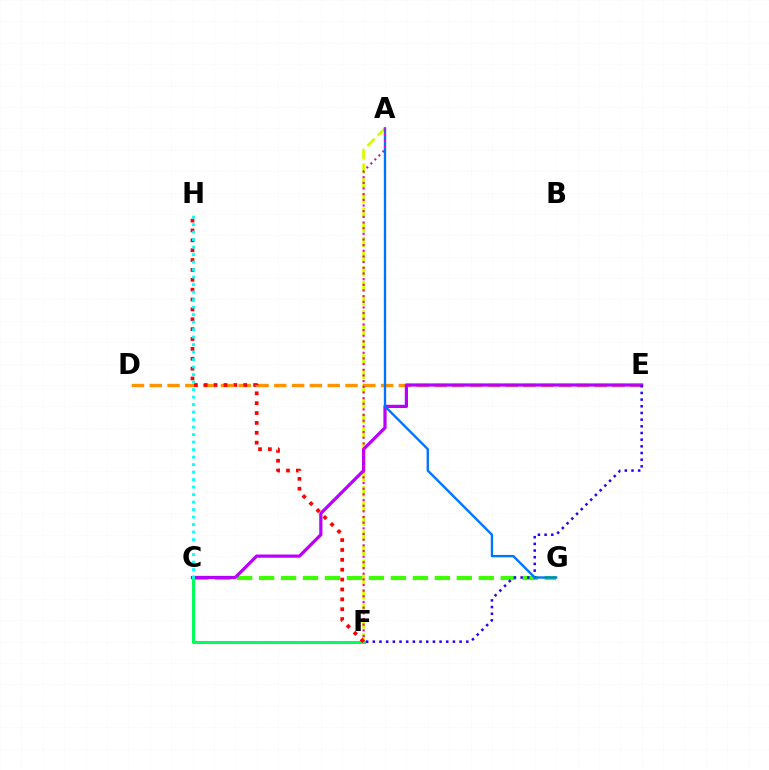{('A', 'F'): [{'color': '#d1ff00', 'line_style': 'dashed', 'thickness': 1.99}, {'color': '#ff00ac', 'line_style': 'dotted', 'thickness': 1.54}], ('C', 'G'): [{'color': '#3dff00', 'line_style': 'dashed', 'thickness': 2.98}], ('D', 'E'): [{'color': '#ff9400', 'line_style': 'dashed', 'thickness': 2.42}], ('C', 'E'): [{'color': '#b900ff', 'line_style': 'solid', 'thickness': 2.32}], ('C', 'F'): [{'color': '#00ff5c', 'line_style': 'solid', 'thickness': 2.16}], ('E', 'F'): [{'color': '#2500ff', 'line_style': 'dotted', 'thickness': 1.81}], ('A', 'G'): [{'color': '#0074ff', 'line_style': 'solid', 'thickness': 1.7}], ('F', 'H'): [{'color': '#ff0000', 'line_style': 'dotted', 'thickness': 2.68}], ('C', 'H'): [{'color': '#00fff6', 'line_style': 'dotted', 'thickness': 2.04}]}